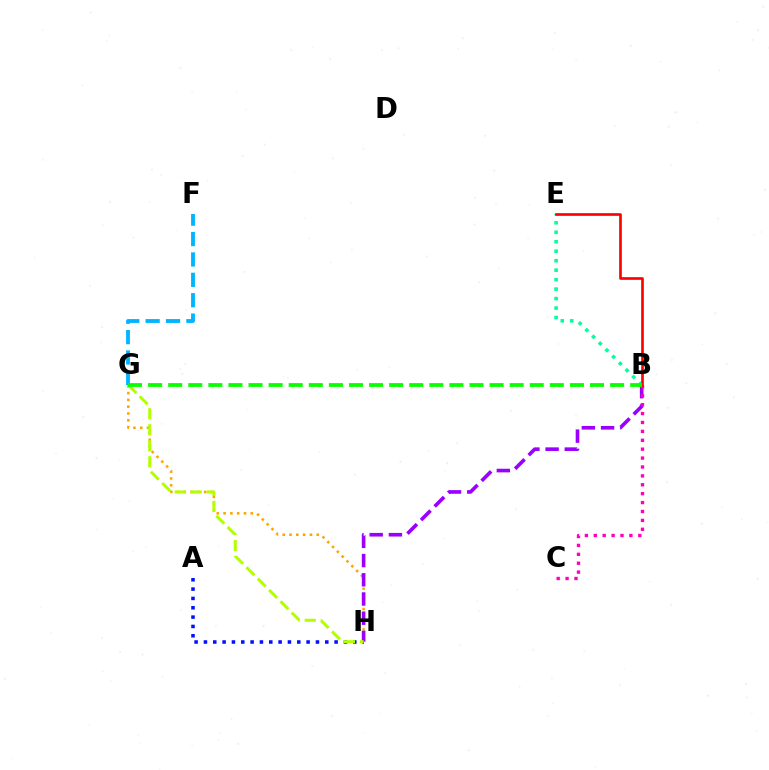{('G', 'H'): [{'color': '#ffa500', 'line_style': 'dotted', 'thickness': 1.85}, {'color': '#b3ff00', 'line_style': 'dashed', 'thickness': 2.18}], ('F', 'G'): [{'color': '#00b5ff', 'line_style': 'dashed', 'thickness': 2.77}], ('A', 'H'): [{'color': '#0010ff', 'line_style': 'dotted', 'thickness': 2.54}], ('B', 'H'): [{'color': '#9b00ff', 'line_style': 'dashed', 'thickness': 2.61}], ('B', 'C'): [{'color': '#ff00bd', 'line_style': 'dotted', 'thickness': 2.42}], ('B', 'E'): [{'color': '#00ff9d', 'line_style': 'dotted', 'thickness': 2.57}, {'color': '#ff0000', 'line_style': 'solid', 'thickness': 1.92}], ('B', 'G'): [{'color': '#08ff00', 'line_style': 'dashed', 'thickness': 2.73}]}